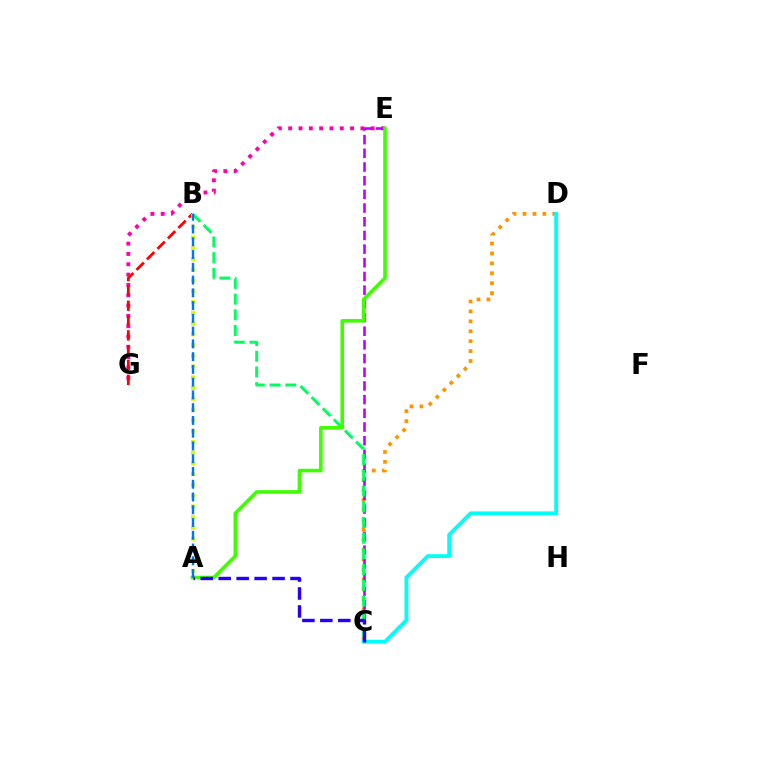{('E', 'G'): [{'color': '#ff00ac', 'line_style': 'dotted', 'thickness': 2.8}], ('B', 'G'): [{'color': '#ff0000', 'line_style': 'dashed', 'thickness': 2.01}], ('C', 'D'): [{'color': '#ff9400', 'line_style': 'dotted', 'thickness': 2.7}, {'color': '#00fff6', 'line_style': 'solid', 'thickness': 2.77}], ('A', 'B'): [{'color': '#d1ff00', 'line_style': 'dotted', 'thickness': 2.92}, {'color': '#0074ff', 'line_style': 'dashed', 'thickness': 1.73}], ('C', 'E'): [{'color': '#b900ff', 'line_style': 'dashed', 'thickness': 1.86}], ('B', 'C'): [{'color': '#00ff5c', 'line_style': 'dashed', 'thickness': 2.13}], ('A', 'E'): [{'color': '#3dff00', 'line_style': 'solid', 'thickness': 2.57}], ('A', 'C'): [{'color': '#2500ff', 'line_style': 'dashed', 'thickness': 2.44}]}